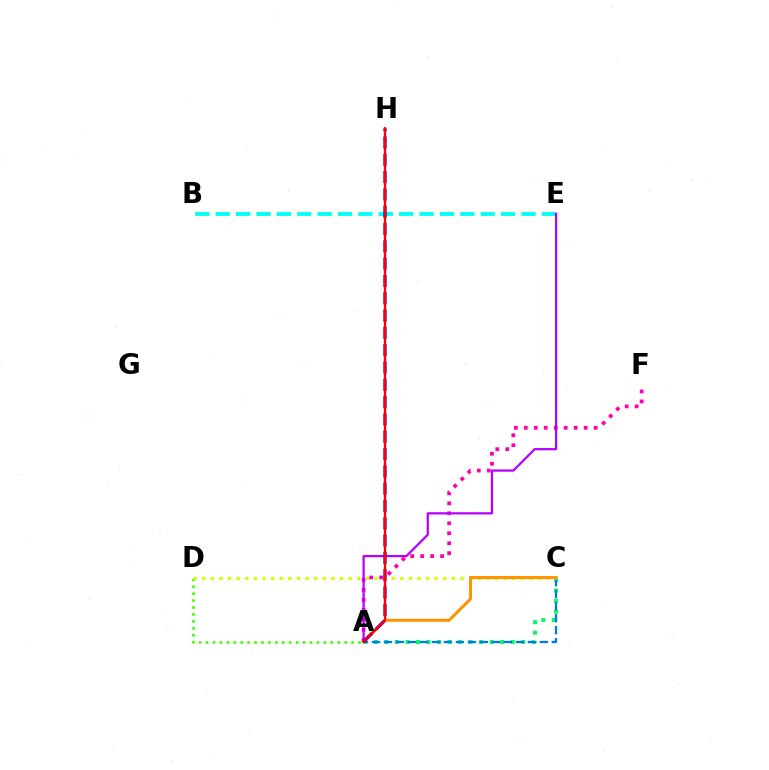{('A', 'D'): [{'color': '#3dff00', 'line_style': 'dotted', 'thickness': 1.88}], ('A', 'F'): [{'color': '#ff00ac', 'line_style': 'dotted', 'thickness': 2.71}], ('A', 'C'): [{'color': '#00ff5c', 'line_style': 'dotted', 'thickness': 2.86}, {'color': '#0074ff', 'line_style': 'dashed', 'thickness': 1.63}, {'color': '#ff9400', 'line_style': 'solid', 'thickness': 2.19}], ('B', 'E'): [{'color': '#00fff6', 'line_style': 'dashed', 'thickness': 2.77}], ('C', 'D'): [{'color': '#d1ff00', 'line_style': 'dotted', 'thickness': 2.34}], ('A', 'E'): [{'color': '#b900ff', 'line_style': 'solid', 'thickness': 1.62}], ('A', 'H'): [{'color': '#2500ff', 'line_style': 'dashed', 'thickness': 2.35}, {'color': '#ff0000', 'line_style': 'solid', 'thickness': 1.69}]}